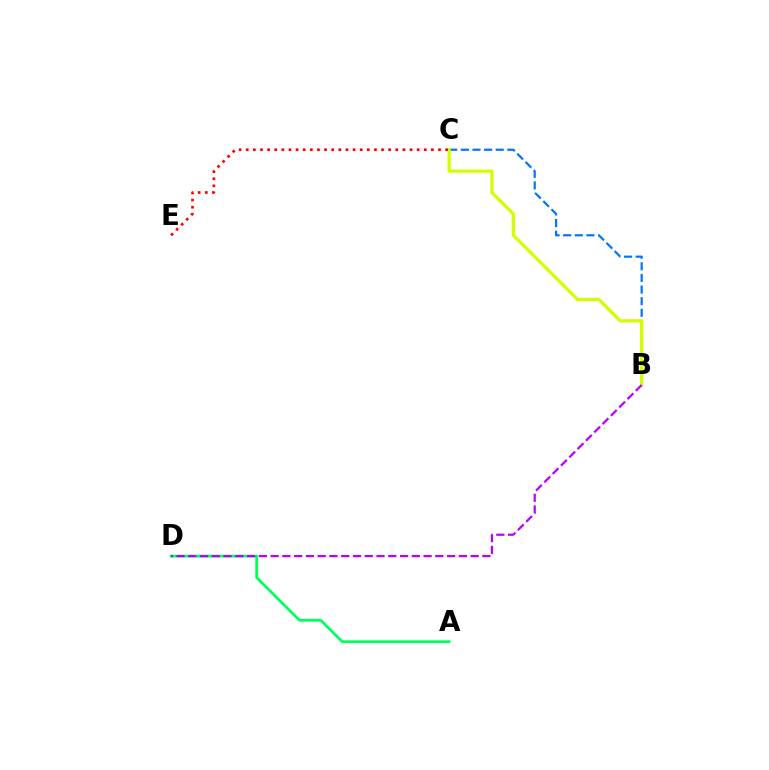{('B', 'C'): [{'color': '#0074ff', 'line_style': 'dashed', 'thickness': 1.58}, {'color': '#d1ff00', 'line_style': 'solid', 'thickness': 2.33}], ('C', 'E'): [{'color': '#ff0000', 'line_style': 'dotted', 'thickness': 1.93}], ('A', 'D'): [{'color': '#00ff5c', 'line_style': 'solid', 'thickness': 1.98}], ('B', 'D'): [{'color': '#b900ff', 'line_style': 'dashed', 'thickness': 1.6}]}